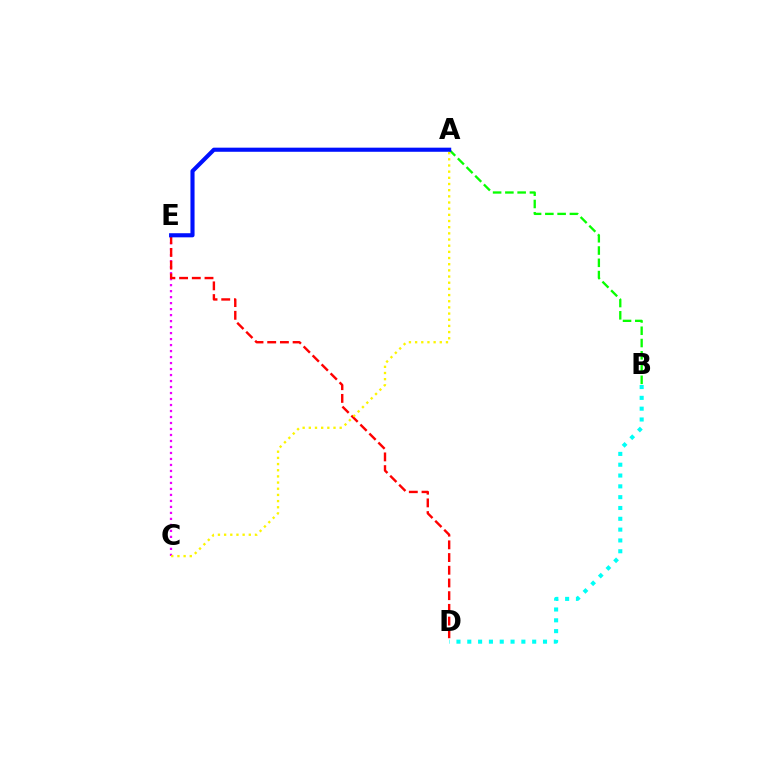{('B', 'D'): [{'color': '#00fff6', 'line_style': 'dotted', 'thickness': 2.94}], ('A', 'B'): [{'color': '#08ff00', 'line_style': 'dashed', 'thickness': 1.67}], ('C', 'E'): [{'color': '#ee00ff', 'line_style': 'dotted', 'thickness': 1.63}], ('D', 'E'): [{'color': '#ff0000', 'line_style': 'dashed', 'thickness': 1.73}], ('A', 'E'): [{'color': '#0010ff', 'line_style': 'solid', 'thickness': 2.96}], ('A', 'C'): [{'color': '#fcf500', 'line_style': 'dotted', 'thickness': 1.68}]}